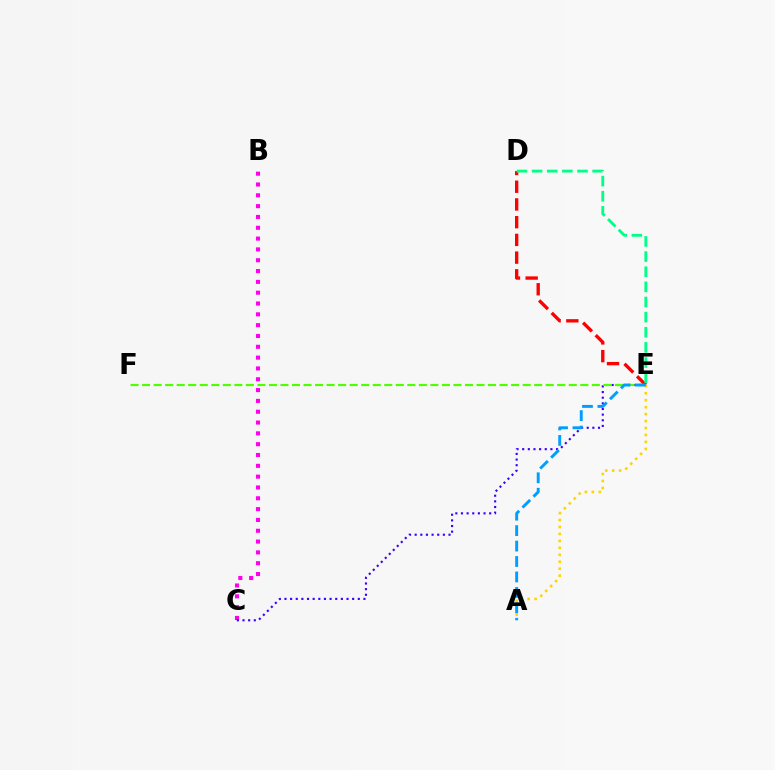{('B', 'C'): [{'color': '#ff00ed', 'line_style': 'dotted', 'thickness': 2.94}], ('C', 'E'): [{'color': '#3700ff', 'line_style': 'dotted', 'thickness': 1.53}], ('D', 'E'): [{'color': '#ff0000', 'line_style': 'dashed', 'thickness': 2.41}, {'color': '#00ff86', 'line_style': 'dashed', 'thickness': 2.06}], ('E', 'F'): [{'color': '#4fff00', 'line_style': 'dashed', 'thickness': 1.57}], ('A', 'E'): [{'color': '#ffd500', 'line_style': 'dotted', 'thickness': 1.89}, {'color': '#009eff', 'line_style': 'dashed', 'thickness': 2.1}]}